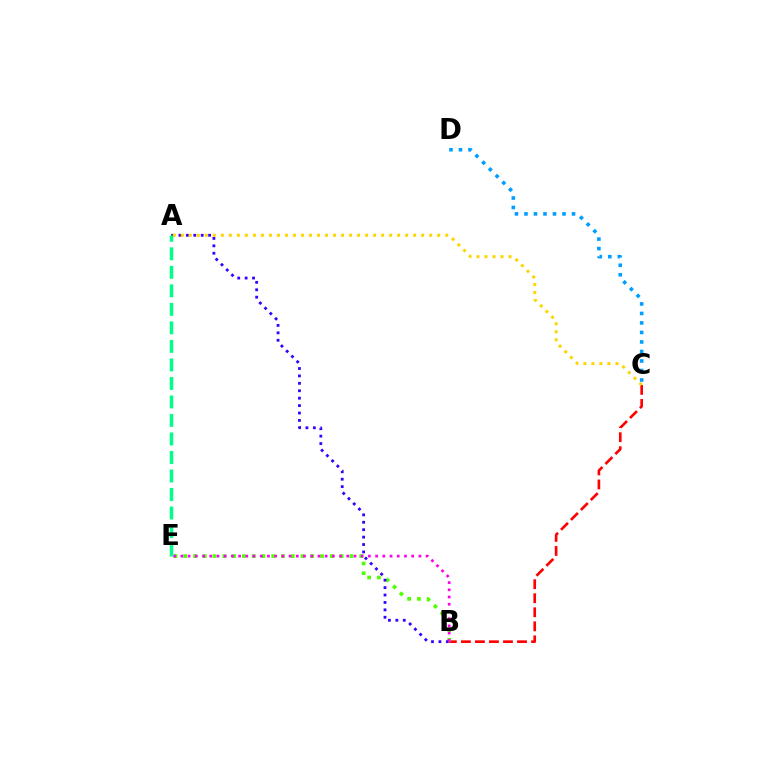{('B', 'C'): [{'color': '#ff0000', 'line_style': 'dashed', 'thickness': 1.91}], ('B', 'E'): [{'color': '#4fff00', 'line_style': 'dotted', 'thickness': 2.66}, {'color': '#ff00ed', 'line_style': 'dotted', 'thickness': 1.96}], ('A', 'B'): [{'color': '#3700ff', 'line_style': 'dotted', 'thickness': 2.02}], ('C', 'D'): [{'color': '#009eff', 'line_style': 'dotted', 'thickness': 2.58}], ('A', 'C'): [{'color': '#ffd500', 'line_style': 'dotted', 'thickness': 2.18}], ('A', 'E'): [{'color': '#00ff86', 'line_style': 'dashed', 'thickness': 2.52}]}